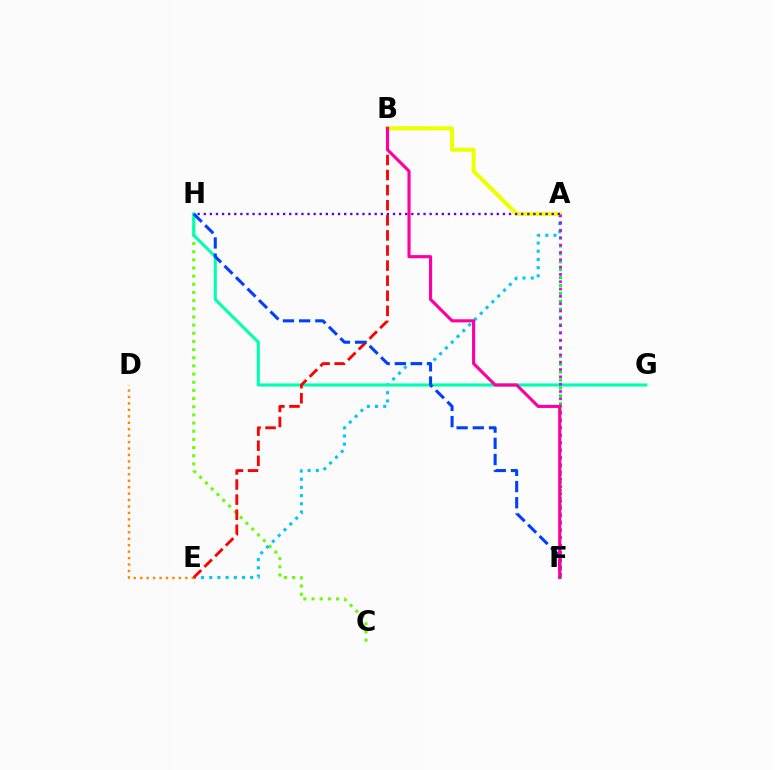{('C', 'H'): [{'color': '#66ff00', 'line_style': 'dotted', 'thickness': 2.22}], ('A', 'F'): [{'color': '#00ff27', 'line_style': 'dotted', 'thickness': 2.14}, {'color': '#d600ff', 'line_style': 'dotted', 'thickness': 1.99}], ('A', 'E'): [{'color': '#00c7ff', 'line_style': 'dotted', 'thickness': 2.23}], ('D', 'E'): [{'color': '#ff8800', 'line_style': 'dotted', 'thickness': 1.75}], ('A', 'B'): [{'color': '#eeff00', 'line_style': 'solid', 'thickness': 2.96}], ('G', 'H'): [{'color': '#00ffaf', 'line_style': 'solid', 'thickness': 2.23}], ('B', 'E'): [{'color': '#ff0000', 'line_style': 'dashed', 'thickness': 2.05}], ('A', 'H'): [{'color': '#4f00ff', 'line_style': 'dotted', 'thickness': 1.66}], ('F', 'H'): [{'color': '#003fff', 'line_style': 'dashed', 'thickness': 2.2}], ('B', 'F'): [{'color': '#ff00a0', 'line_style': 'solid', 'thickness': 2.25}]}